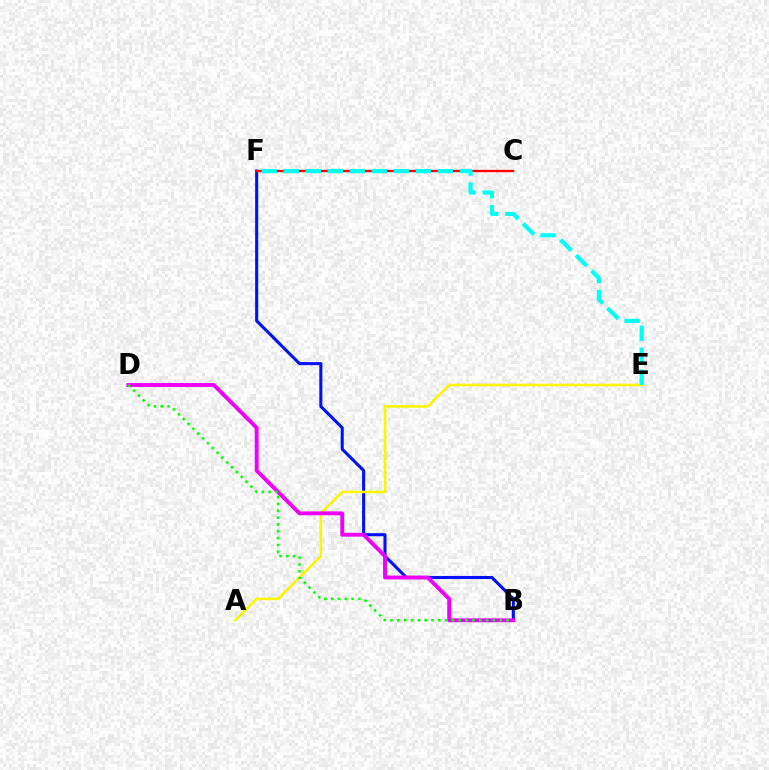{('B', 'F'): [{'color': '#0010ff', 'line_style': 'solid', 'thickness': 2.21}], ('A', 'E'): [{'color': '#fcf500', 'line_style': 'solid', 'thickness': 1.85}], ('B', 'D'): [{'color': '#ee00ff', 'line_style': 'solid', 'thickness': 2.79}, {'color': '#08ff00', 'line_style': 'dotted', 'thickness': 1.85}], ('C', 'F'): [{'color': '#ff0000', 'line_style': 'solid', 'thickness': 1.71}], ('E', 'F'): [{'color': '#00fff6', 'line_style': 'dashed', 'thickness': 2.99}]}